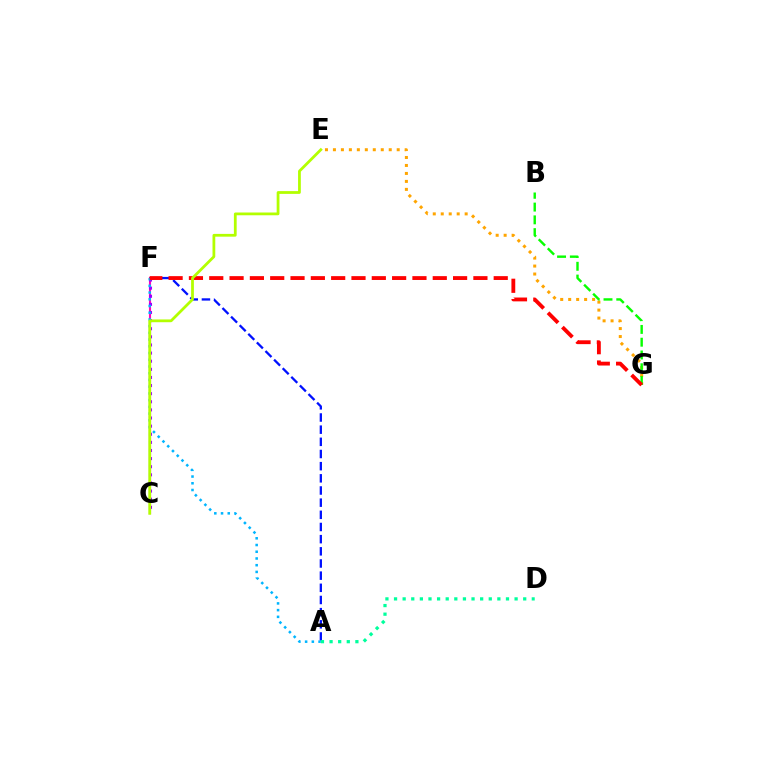{('E', 'G'): [{'color': '#ffa500', 'line_style': 'dotted', 'thickness': 2.17}], ('C', 'F'): [{'color': '#ff00bd', 'line_style': 'solid', 'thickness': 1.53}, {'color': '#9b00ff', 'line_style': 'dotted', 'thickness': 2.21}], ('A', 'F'): [{'color': '#0010ff', 'line_style': 'dashed', 'thickness': 1.65}, {'color': '#00b5ff', 'line_style': 'dotted', 'thickness': 1.83}], ('B', 'G'): [{'color': '#08ff00', 'line_style': 'dashed', 'thickness': 1.74}], ('F', 'G'): [{'color': '#ff0000', 'line_style': 'dashed', 'thickness': 2.76}], ('A', 'D'): [{'color': '#00ff9d', 'line_style': 'dotted', 'thickness': 2.34}], ('C', 'E'): [{'color': '#b3ff00', 'line_style': 'solid', 'thickness': 2.0}]}